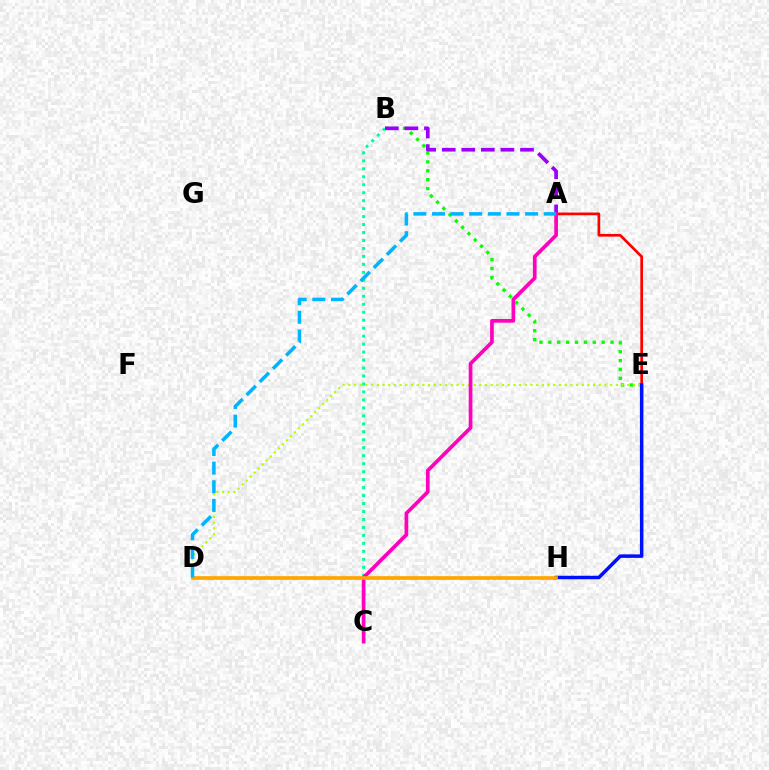{('A', 'E'): [{'color': '#ff0000', 'line_style': 'solid', 'thickness': 1.95}], ('B', 'E'): [{'color': '#08ff00', 'line_style': 'dotted', 'thickness': 2.41}], ('D', 'E'): [{'color': '#b3ff00', 'line_style': 'dotted', 'thickness': 1.55}], ('E', 'H'): [{'color': '#0010ff', 'line_style': 'solid', 'thickness': 2.52}], ('B', 'C'): [{'color': '#00ff9d', 'line_style': 'dotted', 'thickness': 2.17}], ('A', 'B'): [{'color': '#9b00ff', 'line_style': 'dashed', 'thickness': 2.66}], ('A', 'C'): [{'color': '#ff00bd', 'line_style': 'solid', 'thickness': 2.67}], ('D', 'H'): [{'color': '#ffa500', 'line_style': 'solid', 'thickness': 2.66}], ('A', 'D'): [{'color': '#00b5ff', 'line_style': 'dashed', 'thickness': 2.53}]}